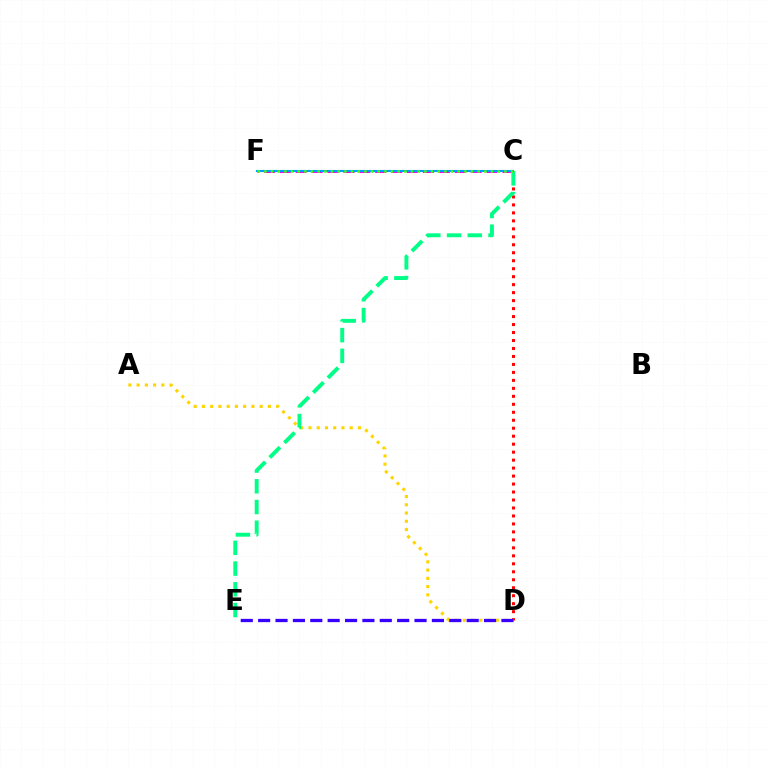{('C', 'D'): [{'color': '#ff0000', 'line_style': 'dotted', 'thickness': 2.17}], ('A', 'D'): [{'color': '#ffd500', 'line_style': 'dotted', 'thickness': 2.24}], ('C', 'F'): [{'color': '#ff00ed', 'line_style': 'dashed', 'thickness': 2.16}, {'color': '#009eff', 'line_style': 'solid', 'thickness': 1.5}, {'color': '#4fff00', 'line_style': 'dotted', 'thickness': 1.81}], ('C', 'E'): [{'color': '#00ff86', 'line_style': 'dashed', 'thickness': 2.82}], ('D', 'E'): [{'color': '#3700ff', 'line_style': 'dashed', 'thickness': 2.36}]}